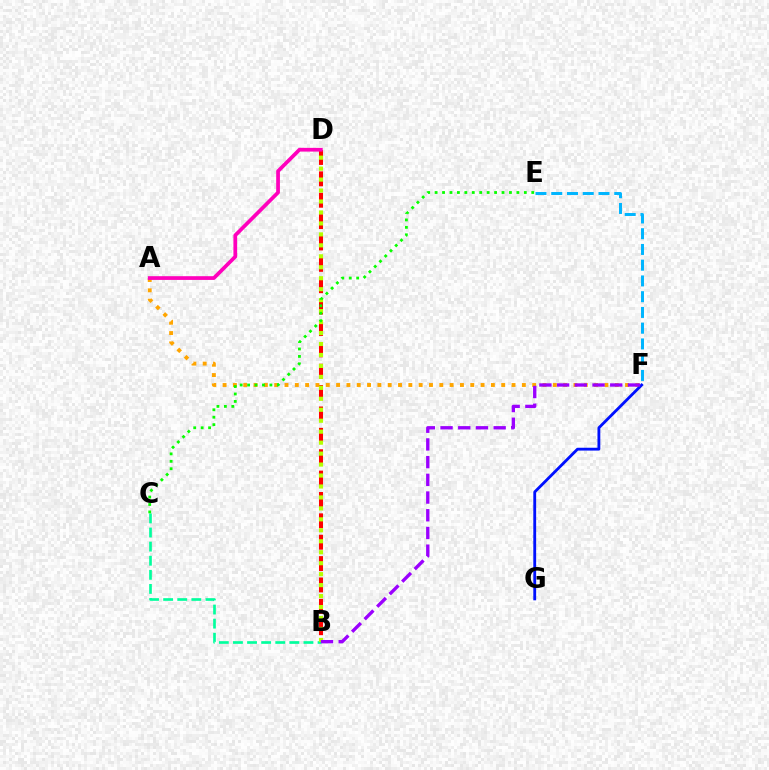{('E', 'F'): [{'color': '#00b5ff', 'line_style': 'dashed', 'thickness': 2.14}], ('B', 'D'): [{'color': '#ff0000', 'line_style': 'dashed', 'thickness': 2.9}, {'color': '#b3ff00', 'line_style': 'dotted', 'thickness': 2.98}], ('A', 'F'): [{'color': '#ffa500', 'line_style': 'dotted', 'thickness': 2.8}], ('B', 'C'): [{'color': '#00ff9d', 'line_style': 'dashed', 'thickness': 1.92}], ('F', 'G'): [{'color': '#0010ff', 'line_style': 'solid', 'thickness': 2.04}], ('A', 'D'): [{'color': '#ff00bd', 'line_style': 'solid', 'thickness': 2.69}], ('B', 'F'): [{'color': '#9b00ff', 'line_style': 'dashed', 'thickness': 2.41}], ('C', 'E'): [{'color': '#08ff00', 'line_style': 'dotted', 'thickness': 2.02}]}